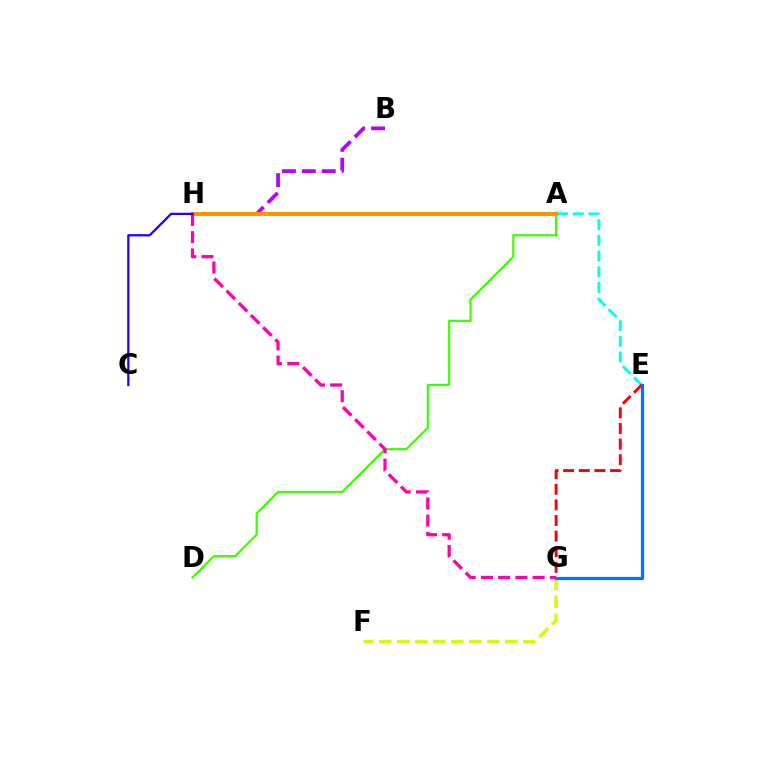{('A', 'E'): [{'color': '#00fff6', 'line_style': 'dashed', 'thickness': 2.13}], ('F', 'G'): [{'color': '#d1ff00', 'line_style': 'dashed', 'thickness': 2.45}], ('A', 'D'): [{'color': '#3dff00', 'line_style': 'solid', 'thickness': 1.59}], ('A', 'H'): [{'color': '#00ff5c', 'line_style': 'solid', 'thickness': 2.03}, {'color': '#ff9400', 'line_style': 'solid', 'thickness': 2.89}], ('E', 'G'): [{'color': '#ff0000', 'line_style': 'dashed', 'thickness': 2.12}, {'color': '#0074ff', 'line_style': 'solid', 'thickness': 2.33}], ('B', 'H'): [{'color': '#b900ff', 'line_style': 'dashed', 'thickness': 2.7}], ('G', 'H'): [{'color': '#ff00ac', 'line_style': 'dashed', 'thickness': 2.34}], ('C', 'H'): [{'color': '#2500ff', 'line_style': 'solid', 'thickness': 1.63}]}